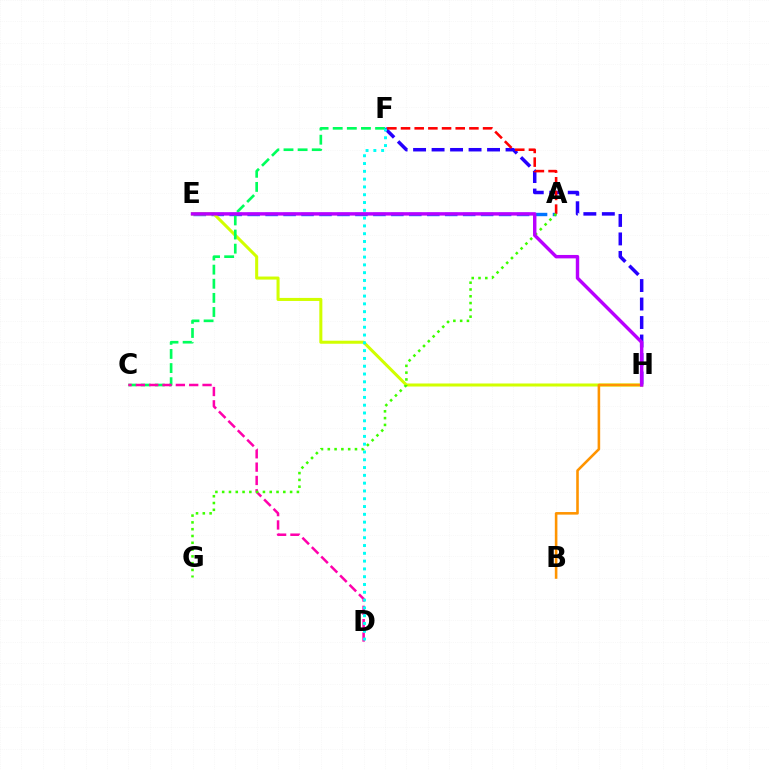{('A', 'E'): [{'color': '#0074ff', 'line_style': 'dashed', 'thickness': 2.44}], ('F', 'H'): [{'color': '#2500ff', 'line_style': 'dashed', 'thickness': 2.51}], ('E', 'H'): [{'color': '#d1ff00', 'line_style': 'solid', 'thickness': 2.19}, {'color': '#b900ff', 'line_style': 'solid', 'thickness': 2.46}], ('C', 'F'): [{'color': '#00ff5c', 'line_style': 'dashed', 'thickness': 1.92}], ('A', 'F'): [{'color': '#ff0000', 'line_style': 'dashed', 'thickness': 1.86}], ('B', 'H'): [{'color': '#ff9400', 'line_style': 'solid', 'thickness': 1.86}], ('C', 'D'): [{'color': '#ff00ac', 'line_style': 'dashed', 'thickness': 1.81}], ('D', 'F'): [{'color': '#00fff6', 'line_style': 'dotted', 'thickness': 2.12}], ('A', 'G'): [{'color': '#3dff00', 'line_style': 'dotted', 'thickness': 1.85}]}